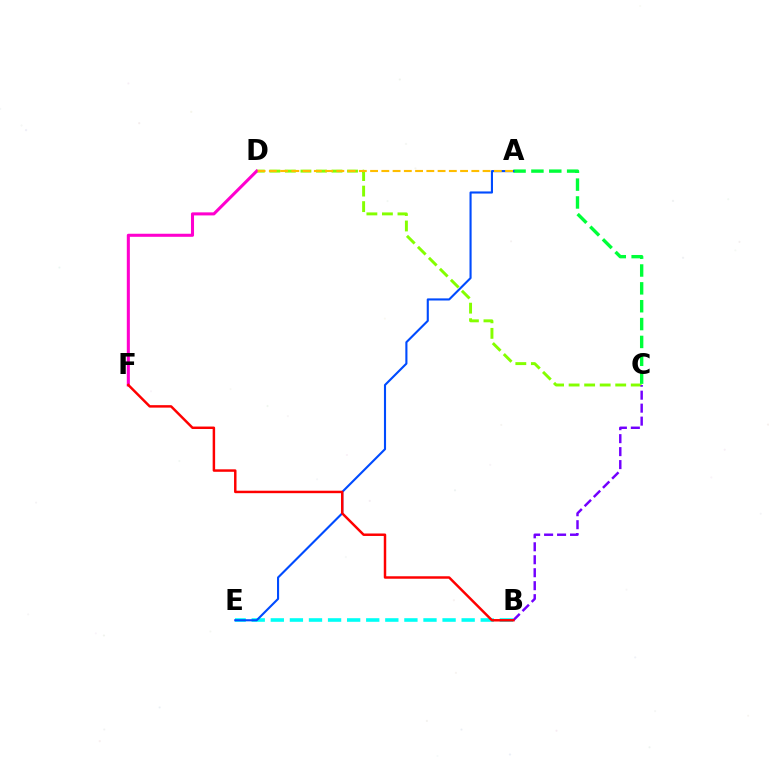{('C', 'D'): [{'color': '#84ff00', 'line_style': 'dashed', 'thickness': 2.11}], ('D', 'F'): [{'color': '#ff00cf', 'line_style': 'solid', 'thickness': 2.2}], ('A', 'C'): [{'color': '#00ff39', 'line_style': 'dashed', 'thickness': 2.43}], ('B', 'E'): [{'color': '#00fff6', 'line_style': 'dashed', 'thickness': 2.59}], ('A', 'E'): [{'color': '#004bff', 'line_style': 'solid', 'thickness': 1.52}], ('A', 'D'): [{'color': '#ffbd00', 'line_style': 'dashed', 'thickness': 1.53}], ('B', 'C'): [{'color': '#7200ff', 'line_style': 'dashed', 'thickness': 1.76}], ('B', 'F'): [{'color': '#ff0000', 'line_style': 'solid', 'thickness': 1.78}]}